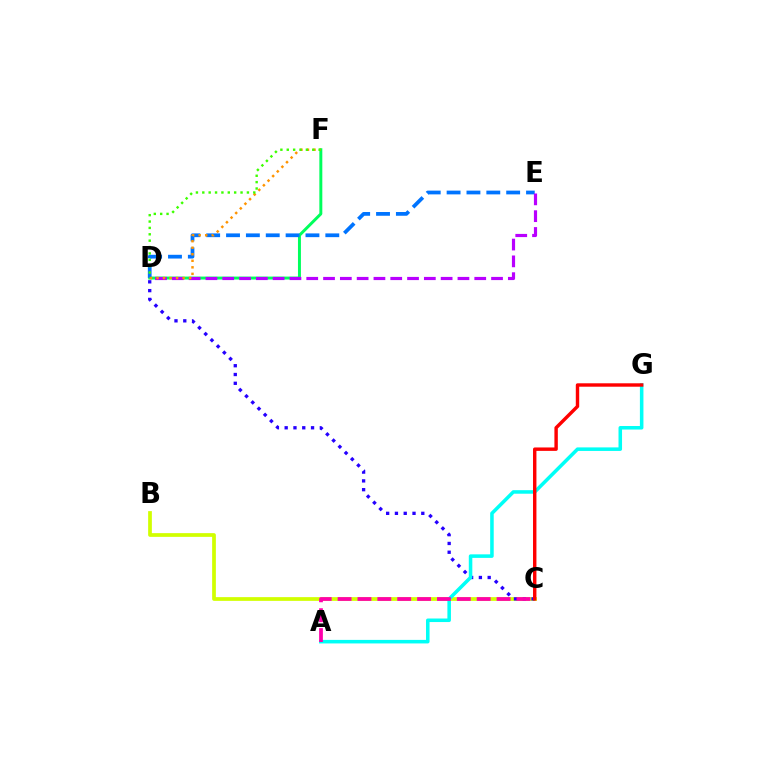{('D', 'F'): [{'color': '#00ff5c', 'line_style': 'solid', 'thickness': 2.13}, {'color': '#ff9400', 'line_style': 'dotted', 'thickness': 1.78}, {'color': '#3dff00', 'line_style': 'dotted', 'thickness': 1.73}], ('B', 'C'): [{'color': '#d1ff00', 'line_style': 'solid', 'thickness': 2.69}], ('C', 'D'): [{'color': '#2500ff', 'line_style': 'dotted', 'thickness': 2.39}], ('A', 'G'): [{'color': '#00fff6', 'line_style': 'solid', 'thickness': 2.55}], ('A', 'C'): [{'color': '#ff00ac', 'line_style': 'dashed', 'thickness': 2.7}], ('C', 'G'): [{'color': '#ff0000', 'line_style': 'solid', 'thickness': 2.46}], ('D', 'E'): [{'color': '#0074ff', 'line_style': 'dashed', 'thickness': 2.7}, {'color': '#b900ff', 'line_style': 'dashed', 'thickness': 2.28}]}